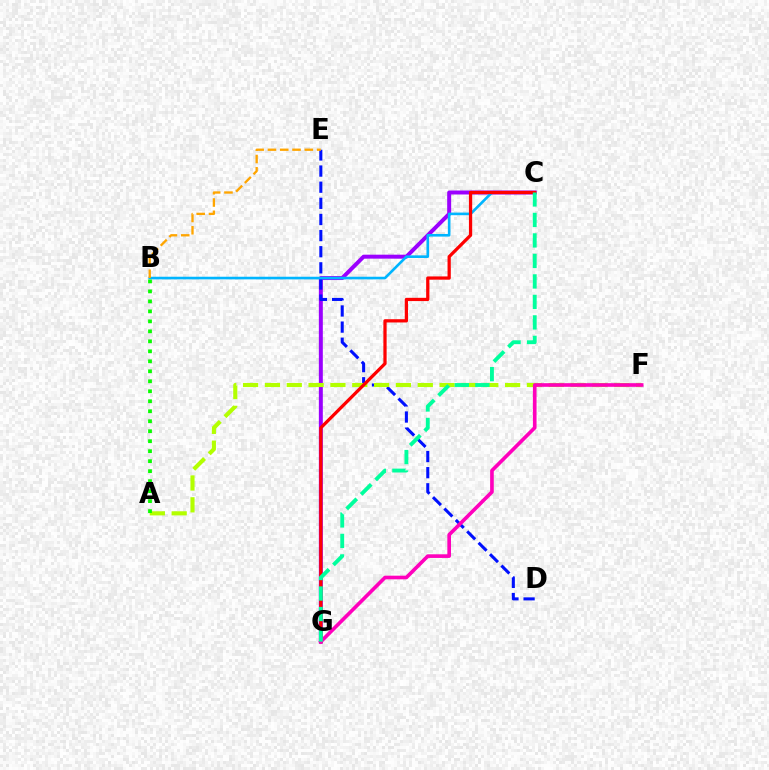{('C', 'G'): [{'color': '#9b00ff', 'line_style': 'solid', 'thickness': 2.86}, {'color': '#ff0000', 'line_style': 'solid', 'thickness': 2.34}, {'color': '#00ff9d', 'line_style': 'dashed', 'thickness': 2.78}], ('D', 'E'): [{'color': '#0010ff', 'line_style': 'dashed', 'thickness': 2.19}], ('A', 'F'): [{'color': '#b3ff00', 'line_style': 'dashed', 'thickness': 2.97}], ('B', 'C'): [{'color': '#00b5ff', 'line_style': 'solid', 'thickness': 1.89}], ('A', 'B'): [{'color': '#08ff00', 'line_style': 'dotted', 'thickness': 2.71}], ('F', 'G'): [{'color': '#ff00bd', 'line_style': 'solid', 'thickness': 2.62}], ('B', 'E'): [{'color': '#ffa500', 'line_style': 'dashed', 'thickness': 1.67}]}